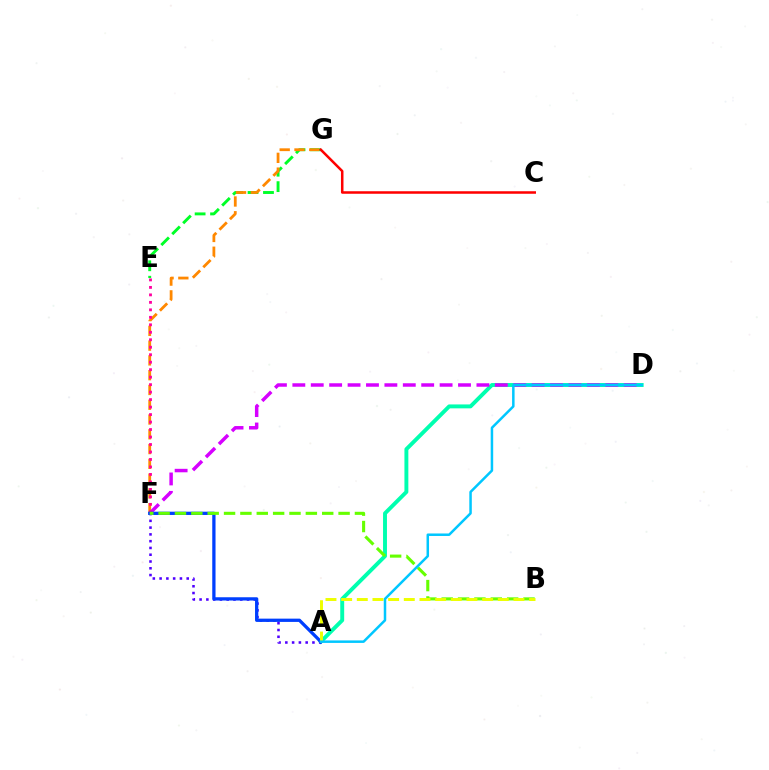{('A', 'D'): [{'color': '#00ffaf', 'line_style': 'solid', 'thickness': 2.82}, {'color': '#00c7ff', 'line_style': 'solid', 'thickness': 1.8}], ('E', 'G'): [{'color': '#00ff27', 'line_style': 'dashed', 'thickness': 2.1}], ('A', 'F'): [{'color': '#4f00ff', 'line_style': 'dotted', 'thickness': 1.84}, {'color': '#003fff', 'line_style': 'solid', 'thickness': 2.36}], ('F', 'G'): [{'color': '#ff8800', 'line_style': 'dashed', 'thickness': 2.01}], ('D', 'F'): [{'color': '#d600ff', 'line_style': 'dashed', 'thickness': 2.5}], ('E', 'F'): [{'color': '#ff00a0', 'line_style': 'dotted', 'thickness': 2.03}], ('B', 'F'): [{'color': '#66ff00', 'line_style': 'dashed', 'thickness': 2.22}], ('A', 'B'): [{'color': '#eeff00', 'line_style': 'dashed', 'thickness': 2.13}], ('C', 'G'): [{'color': '#ff0000', 'line_style': 'solid', 'thickness': 1.81}]}